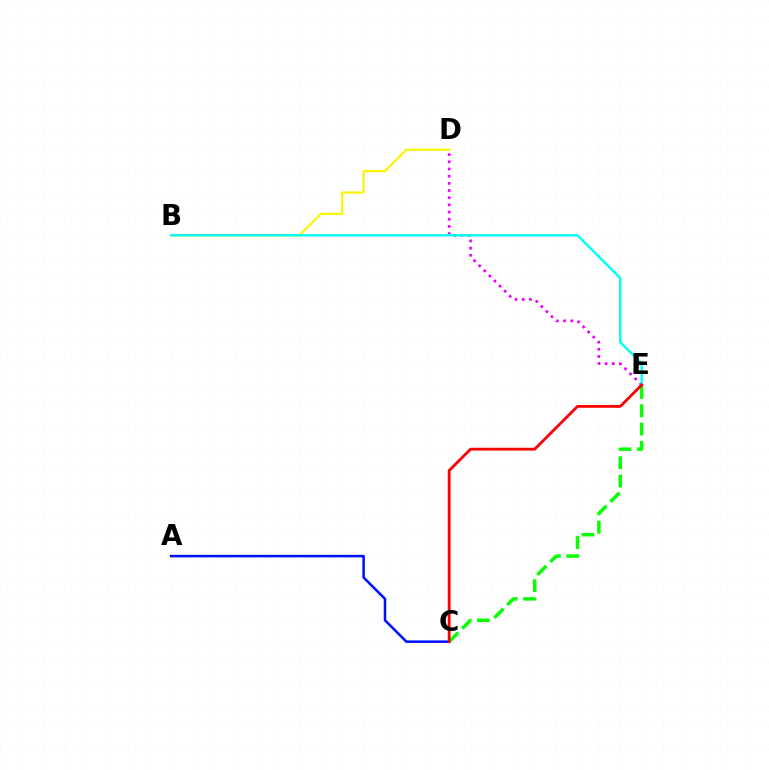{('B', 'D'): [{'color': '#fcf500', 'line_style': 'solid', 'thickness': 1.56}], ('D', 'E'): [{'color': '#ee00ff', 'line_style': 'dotted', 'thickness': 1.95}], ('A', 'C'): [{'color': '#0010ff', 'line_style': 'solid', 'thickness': 1.83}], ('C', 'E'): [{'color': '#08ff00', 'line_style': 'dashed', 'thickness': 2.49}, {'color': '#ff0000', 'line_style': 'solid', 'thickness': 2.02}], ('B', 'E'): [{'color': '#00fff6', 'line_style': 'solid', 'thickness': 1.74}]}